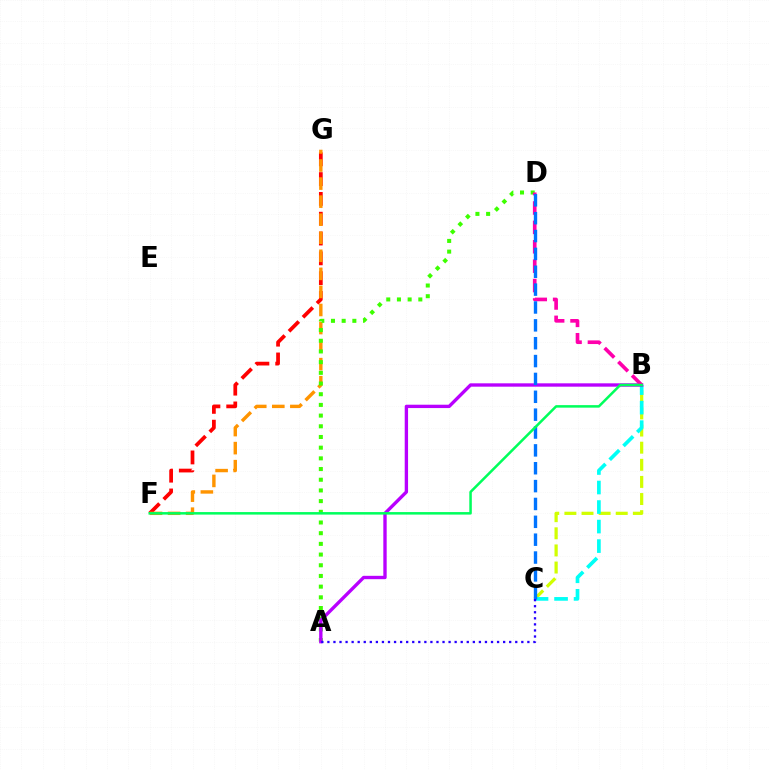{('B', 'C'): [{'color': '#d1ff00', 'line_style': 'dashed', 'thickness': 2.33}, {'color': '#00fff6', 'line_style': 'dashed', 'thickness': 2.65}], ('F', 'G'): [{'color': '#ff0000', 'line_style': 'dashed', 'thickness': 2.69}, {'color': '#ff9400', 'line_style': 'dashed', 'thickness': 2.45}], ('A', 'D'): [{'color': '#3dff00', 'line_style': 'dotted', 'thickness': 2.9}], ('A', 'B'): [{'color': '#b900ff', 'line_style': 'solid', 'thickness': 2.42}], ('B', 'D'): [{'color': '#ff00ac', 'line_style': 'dashed', 'thickness': 2.63}], ('C', 'D'): [{'color': '#0074ff', 'line_style': 'dashed', 'thickness': 2.43}], ('A', 'C'): [{'color': '#2500ff', 'line_style': 'dotted', 'thickness': 1.65}], ('B', 'F'): [{'color': '#00ff5c', 'line_style': 'solid', 'thickness': 1.81}]}